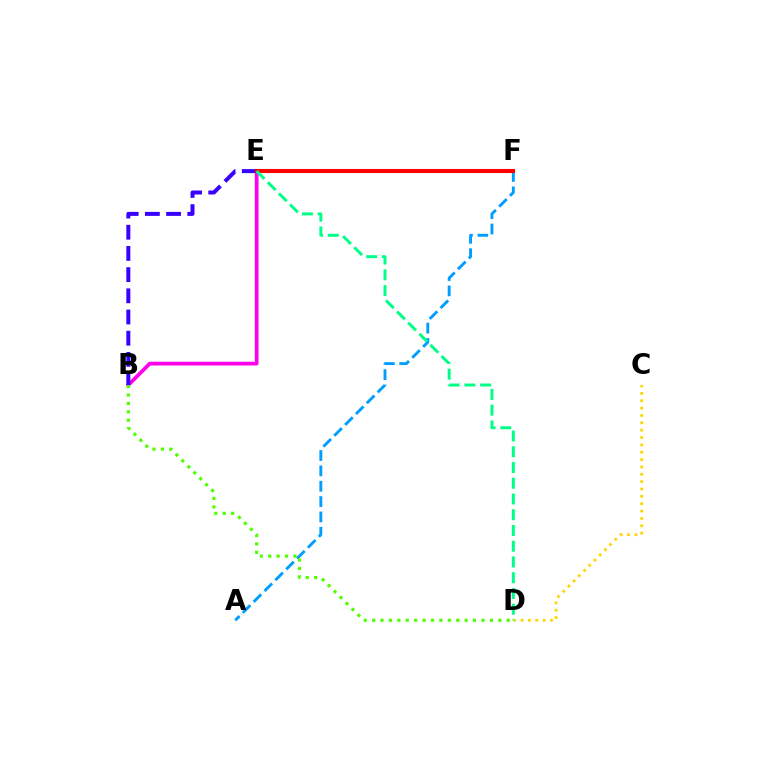{('C', 'D'): [{'color': '#ffd500', 'line_style': 'dotted', 'thickness': 2.0}], ('B', 'E'): [{'color': '#ff00ed', 'line_style': 'solid', 'thickness': 2.7}, {'color': '#3700ff', 'line_style': 'dashed', 'thickness': 2.88}], ('A', 'F'): [{'color': '#009eff', 'line_style': 'dashed', 'thickness': 2.09}], ('E', 'F'): [{'color': '#ff0000', 'line_style': 'solid', 'thickness': 2.94}], ('D', 'E'): [{'color': '#00ff86', 'line_style': 'dashed', 'thickness': 2.14}], ('B', 'D'): [{'color': '#4fff00', 'line_style': 'dotted', 'thickness': 2.29}]}